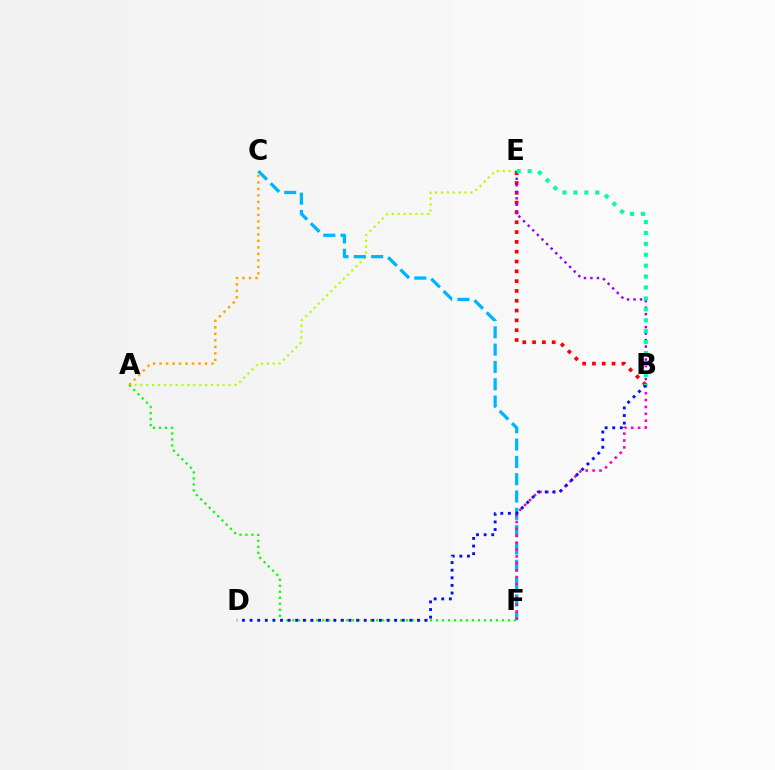{('A', 'E'): [{'color': '#b3ff00', 'line_style': 'dotted', 'thickness': 1.6}], ('C', 'F'): [{'color': '#00b5ff', 'line_style': 'dashed', 'thickness': 2.35}], ('B', 'E'): [{'color': '#ff0000', 'line_style': 'dotted', 'thickness': 2.67}, {'color': '#9b00ff', 'line_style': 'dotted', 'thickness': 1.76}, {'color': '#00ff9d', 'line_style': 'dotted', 'thickness': 2.97}], ('B', 'F'): [{'color': '#ff00bd', 'line_style': 'dotted', 'thickness': 1.87}], ('A', 'F'): [{'color': '#08ff00', 'line_style': 'dotted', 'thickness': 1.63}], ('B', 'D'): [{'color': '#0010ff', 'line_style': 'dotted', 'thickness': 2.07}], ('A', 'C'): [{'color': '#ffa500', 'line_style': 'dotted', 'thickness': 1.77}]}